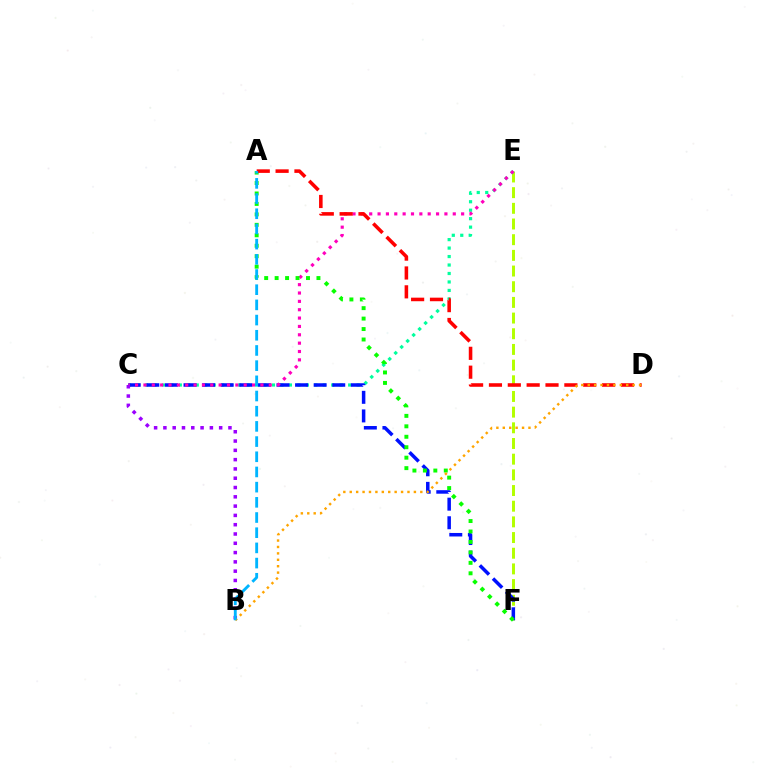{('E', 'F'): [{'color': '#b3ff00', 'line_style': 'dashed', 'thickness': 2.13}], ('C', 'E'): [{'color': '#00ff9d', 'line_style': 'dotted', 'thickness': 2.3}, {'color': '#ff00bd', 'line_style': 'dotted', 'thickness': 2.27}], ('C', 'F'): [{'color': '#0010ff', 'line_style': 'dashed', 'thickness': 2.53}], ('B', 'C'): [{'color': '#9b00ff', 'line_style': 'dotted', 'thickness': 2.53}], ('A', 'F'): [{'color': '#08ff00', 'line_style': 'dotted', 'thickness': 2.84}], ('A', 'D'): [{'color': '#ff0000', 'line_style': 'dashed', 'thickness': 2.56}], ('B', 'D'): [{'color': '#ffa500', 'line_style': 'dotted', 'thickness': 1.74}], ('A', 'B'): [{'color': '#00b5ff', 'line_style': 'dashed', 'thickness': 2.06}]}